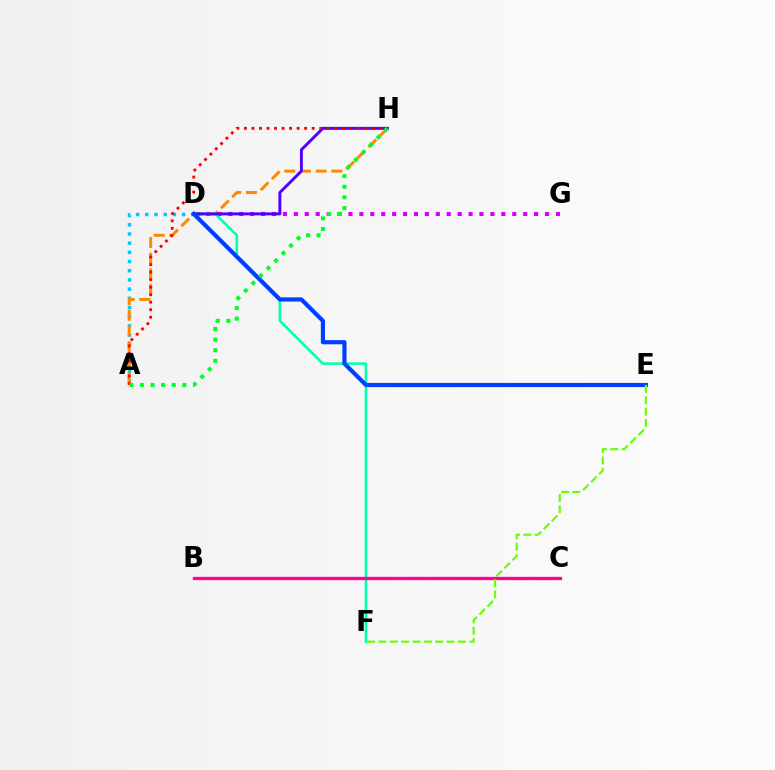{('A', 'D'): [{'color': '#00c7ff', 'line_style': 'dotted', 'thickness': 2.5}], ('D', 'G'): [{'color': '#d600ff', 'line_style': 'dotted', 'thickness': 2.97}], ('A', 'H'): [{'color': '#ff8800', 'line_style': 'dashed', 'thickness': 2.13}, {'color': '#ff0000', 'line_style': 'dotted', 'thickness': 2.05}, {'color': '#00ff27', 'line_style': 'dotted', 'thickness': 2.89}], ('B', 'C'): [{'color': '#eeff00', 'line_style': 'dotted', 'thickness': 1.62}, {'color': '#ff00a0', 'line_style': 'solid', 'thickness': 2.38}], ('D', 'F'): [{'color': '#00ffaf', 'line_style': 'solid', 'thickness': 1.84}], ('D', 'H'): [{'color': '#4f00ff', 'line_style': 'solid', 'thickness': 2.11}], ('D', 'E'): [{'color': '#003fff', 'line_style': 'solid', 'thickness': 3.0}], ('E', 'F'): [{'color': '#66ff00', 'line_style': 'dashed', 'thickness': 1.54}]}